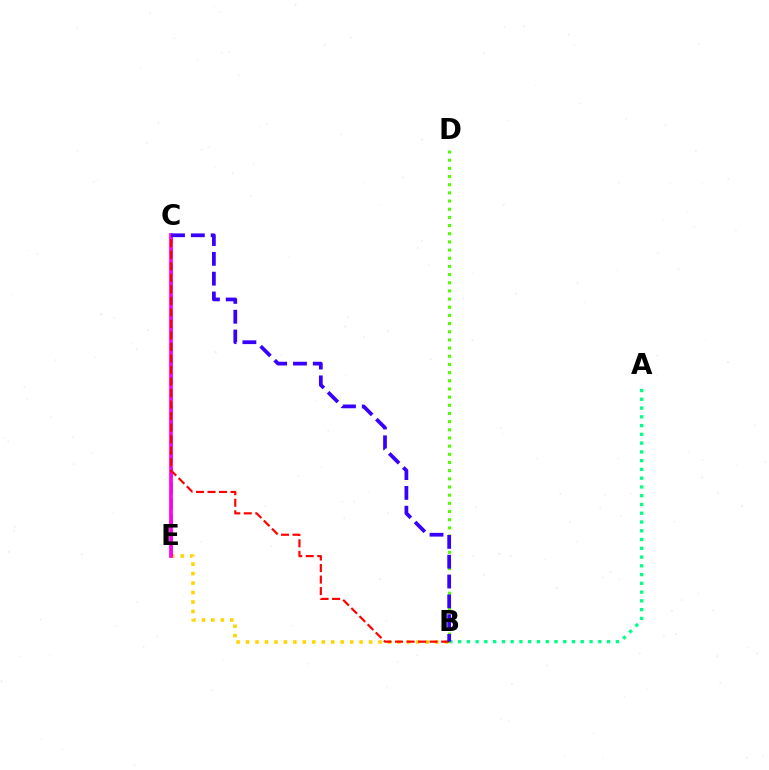{('A', 'B'): [{'color': '#00ff86', 'line_style': 'dotted', 'thickness': 2.38}], ('B', 'E'): [{'color': '#ffd500', 'line_style': 'dotted', 'thickness': 2.57}], ('C', 'E'): [{'color': '#009eff', 'line_style': 'dashed', 'thickness': 2.13}, {'color': '#ff00ed', 'line_style': 'solid', 'thickness': 2.69}], ('B', 'D'): [{'color': '#4fff00', 'line_style': 'dotted', 'thickness': 2.22}], ('B', 'C'): [{'color': '#ff0000', 'line_style': 'dashed', 'thickness': 1.57}, {'color': '#3700ff', 'line_style': 'dashed', 'thickness': 2.69}]}